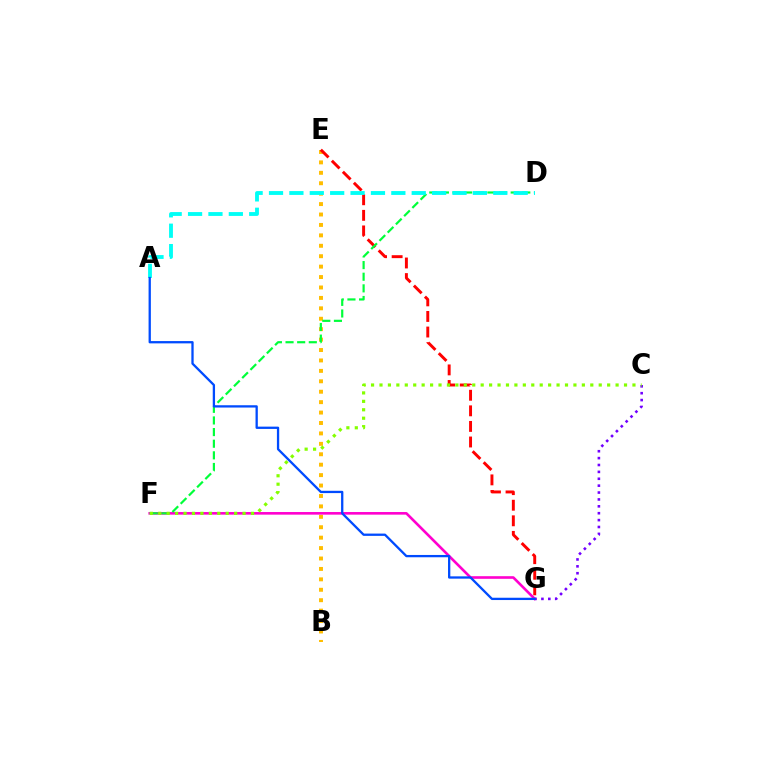{('C', 'G'): [{'color': '#7200ff', 'line_style': 'dotted', 'thickness': 1.87}], ('B', 'E'): [{'color': '#ffbd00', 'line_style': 'dotted', 'thickness': 2.83}], ('F', 'G'): [{'color': '#ff00cf', 'line_style': 'solid', 'thickness': 1.89}], ('E', 'G'): [{'color': '#ff0000', 'line_style': 'dashed', 'thickness': 2.12}], ('D', 'F'): [{'color': '#00ff39', 'line_style': 'dashed', 'thickness': 1.58}], ('C', 'F'): [{'color': '#84ff00', 'line_style': 'dotted', 'thickness': 2.29}], ('A', 'D'): [{'color': '#00fff6', 'line_style': 'dashed', 'thickness': 2.77}], ('A', 'G'): [{'color': '#004bff', 'line_style': 'solid', 'thickness': 1.65}]}